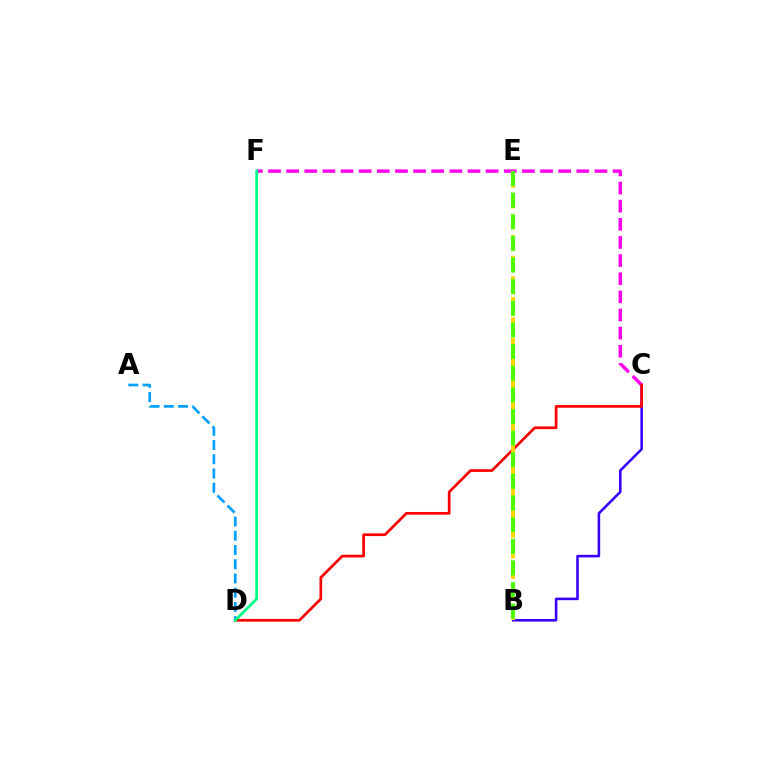{('B', 'C'): [{'color': '#3700ff', 'line_style': 'solid', 'thickness': 1.85}], ('A', 'D'): [{'color': '#009eff', 'line_style': 'dashed', 'thickness': 1.93}], ('C', 'F'): [{'color': '#ff00ed', 'line_style': 'dashed', 'thickness': 2.46}], ('C', 'D'): [{'color': '#ff0000', 'line_style': 'solid', 'thickness': 1.95}], ('B', 'E'): [{'color': '#ffd500', 'line_style': 'dashed', 'thickness': 2.8}, {'color': '#4fff00', 'line_style': 'dashed', 'thickness': 2.94}], ('D', 'F'): [{'color': '#00ff86', 'line_style': 'solid', 'thickness': 2.01}]}